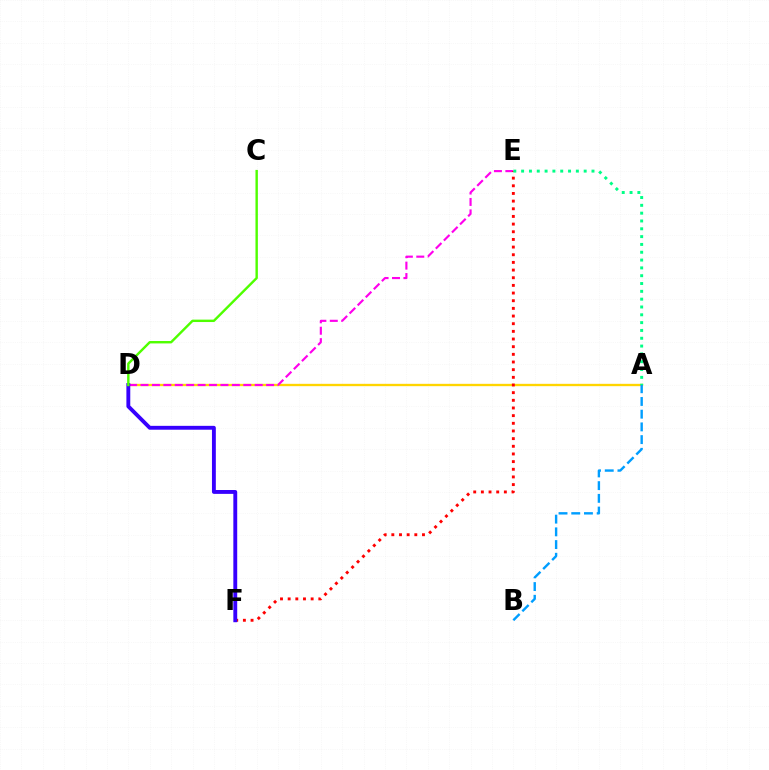{('A', 'D'): [{'color': '#ffd500', 'line_style': 'solid', 'thickness': 1.68}], ('D', 'E'): [{'color': '#ff00ed', 'line_style': 'dashed', 'thickness': 1.55}], ('E', 'F'): [{'color': '#ff0000', 'line_style': 'dotted', 'thickness': 2.08}], ('A', 'E'): [{'color': '#00ff86', 'line_style': 'dotted', 'thickness': 2.12}], ('D', 'F'): [{'color': '#3700ff', 'line_style': 'solid', 'thickness': 2.79}], ('C', 'D'): [{'color': '#4fff00', 'line_style': 'solid', 'thickness': 1.73}], ('A', 'B'): [{'color': '#009eff', 'line_style': 'dashed', 'thickness': 1.73}]}